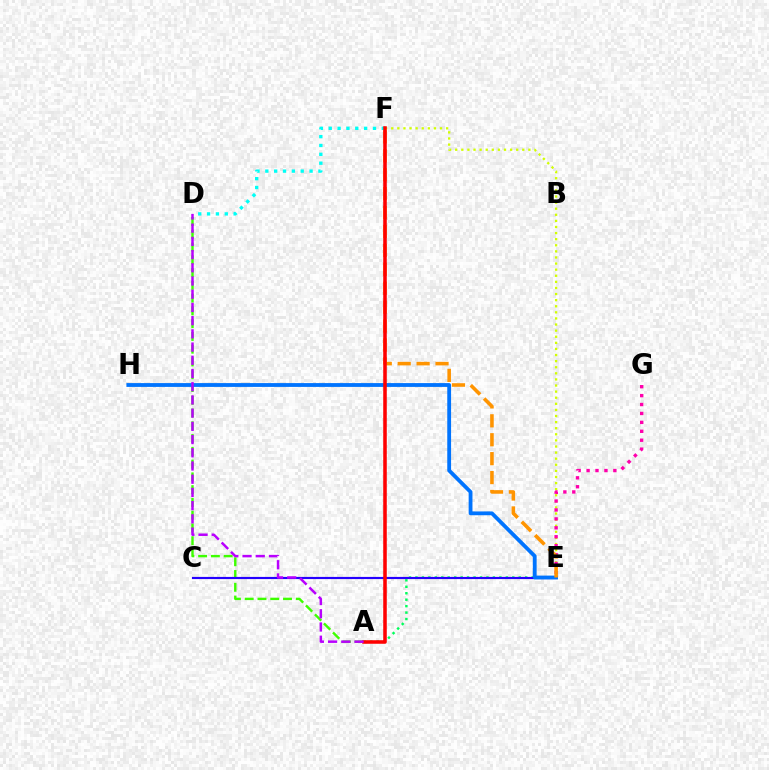{('E', 'F'): [{'color': '#d1ff00', 'line_style': 'dotted', 'thickness': 1.66}, {'color': '#ff9400', 'line_style': 'dashed', 'thickness': 2.57}], ('D', 'F'): [{'color': '#00fff6', 'line_style': 'dotted', 'thickness': 2.4}], ('E', 'G'): [{'color': '#ff00ac', 'line_style': 'dotted', 'thickness': 2.42}], ('A', 'D'): [{'color': '#3dff00', 'line_style': 'dashed', 'thickness': 1.73}, {'color': '#b900ff', 'line_style': 'dashed', 'thickness': 1.8}], ('A', 'E'): [{'color': '#00ff5c', 'line_style': 'dotted', 'thickness': 1.75}], ('C', 'E'): [{'color': '#2500ff', 'line_style': 'solid', 'thickness': 1.56}], ('E', 'H'): [{'color': '#0074ff', 'line_style': 'solid', 'thickness': 2.74}], ('A', 'F'): [{'color': '#ff0000', 'line_style': 'solid', 'thickness': 2.55}]}